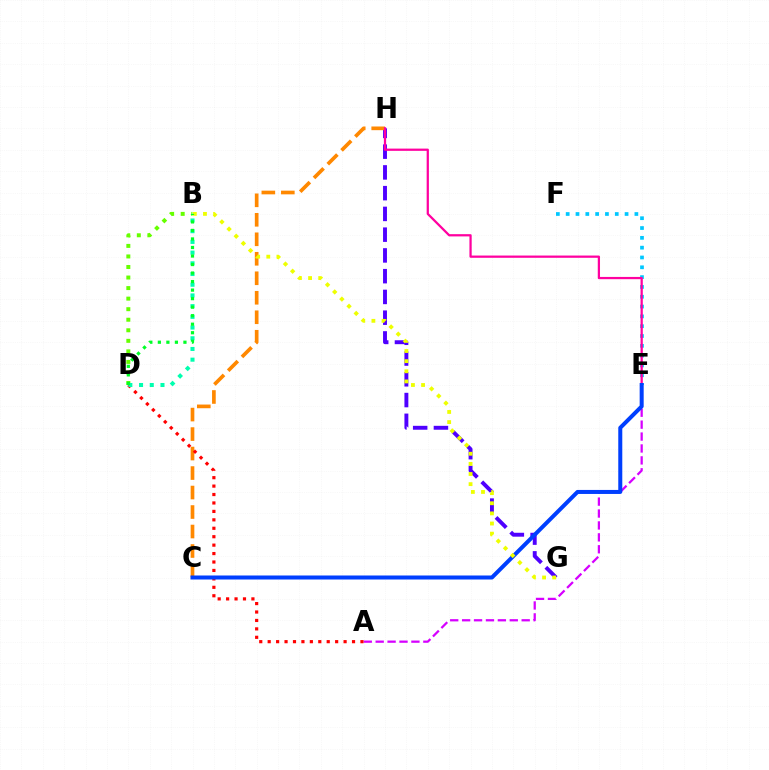{('G', 'H'): [{'color': '#4f00ff', 'line_style': 'dashed', 'thickness': 2.82}], ('C', 'H'): [{'color': '#ff8800', 'line_style': 'dashed', 'thickness': 2.65}], ('B', 'D'): [{'color': '#66ff00', 'line_style': 'dotted', 'thickness': 2.87}, {'color': '#00ffaf', 'line_style': 'dotted', 'thickness': 2.91}, {'color': '#00ff27', 'line_style': 'dotted', 'thickness': 2.32}], ('E', 'F'): [{'color': '#00c7ff', 'line_style': 'dotted', 'thickness': 2.67}], ('A', 'E'): [{'color': '#d600ff', 'line_style': 'dashed', 'thickness': 1.62}], ('A', 'D'): [{'color': '#ff0000', 'line_style': 'dotted', 'thickness': 2.29}], ('E', 'H'): [{'color': '#ff00a0', 'line_style': 'solid', 'thickness': 1.62}], ('C', 'E'): [{'color': '#003fff', 'line_style': 'solid', 'thickness': 2.89}], ('B', 'G'): [{'color': '#eeff00', 'line_style': 'dotted', 'thickness': 2.75}]}